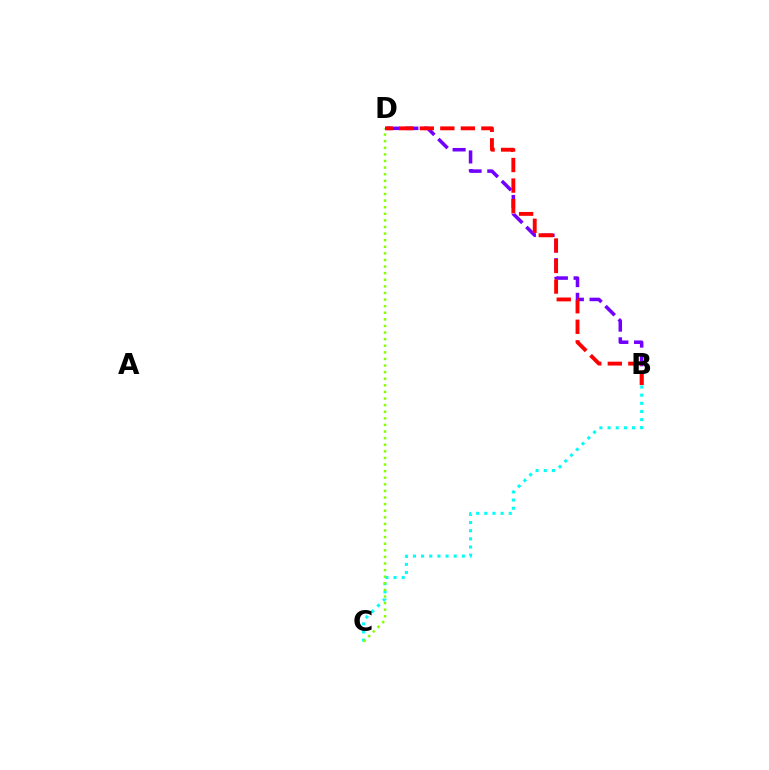{('B', 'C'): [{'color': '#00fff6', 'line_style': 'dotted', 'thickness': 2.22}], ('B', 'D'): [{'color': '#7200ff', 'line_style': 'dashed', 'thickness': 2.54}, {'color': '#ff0000', 'line_style': 'dashed', 'thickness': 2.79}], ('C', 'D'): [{'color': '#84ff00', 'line_style': 'dotted', 'thickness': 1.79}]}